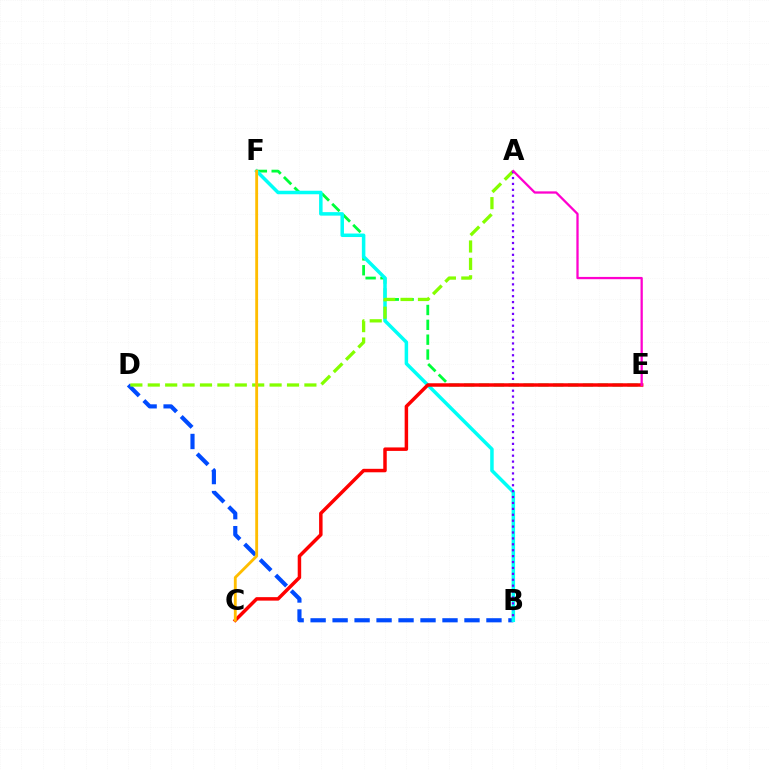{('E', 'F'): [{'color': '#00ff39', 'line_style': 'dashed', 'thickness': 2.02}], ('B', 'D'): [{'color': '#004bff', 'line_style': 'dashed', 'thickness': 2.99}], ('B', 'F'): [{'color': '#00fff6', 'line_style': 'solid', 'thickness': 2.52}], ('A', 'D'): [{'color': '#84ff00', 'line_style': 'dashed', 'thickness': 2.36}], ('A', 'B'): [{'color': '#7200ff', 'line_style': 'dotted', 'thickness': 1.61}], ('C', 'E'): [{'color': '#ff0000', 'line_style': 'solid', 'thickness': 2.5}], ('A', 'E'): [{'color': '#ff00cf', 'line_style': 'solid', 'thickness': 1.64}], ('C', 'F'): [{'color': '#ffbd00', 'line_style': 'solid', 'thickness': 2.05}]}